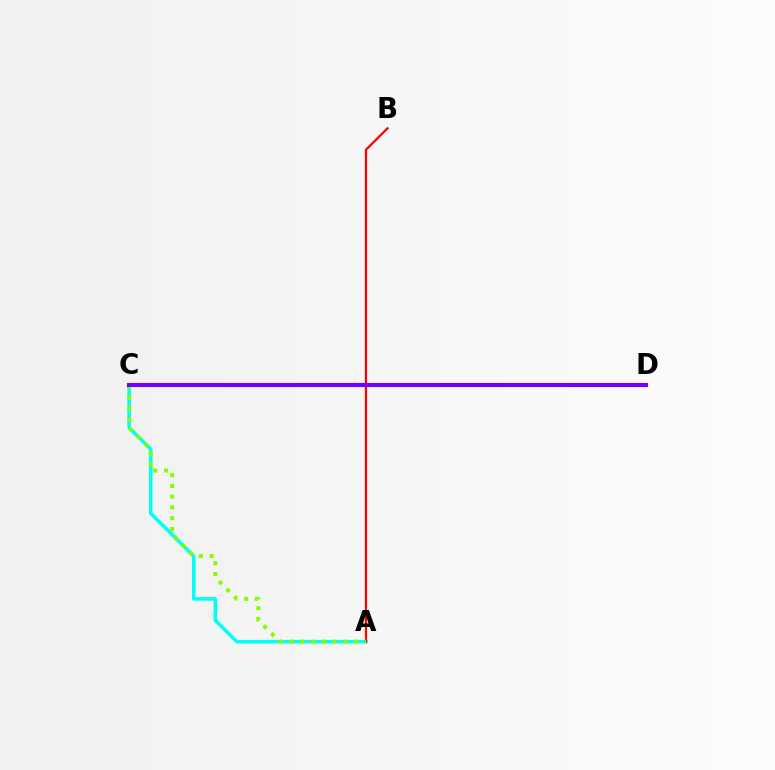{('A', 'C'): [{'color': '#00fff6', 'line_style': 'solid', 'thickness': 2.57}, {'color': '#84ff00', 'line_style': 'dotted', 'thickness': 2.93}], ('A', 'B'): [{'color': '#ff0000', 'line_style': 'solid', 'thickness': 1.61}], ('C', 'D'): [{'color': '#7200ff', 'line_style': 'solid', 'thickness': 2.97}]}